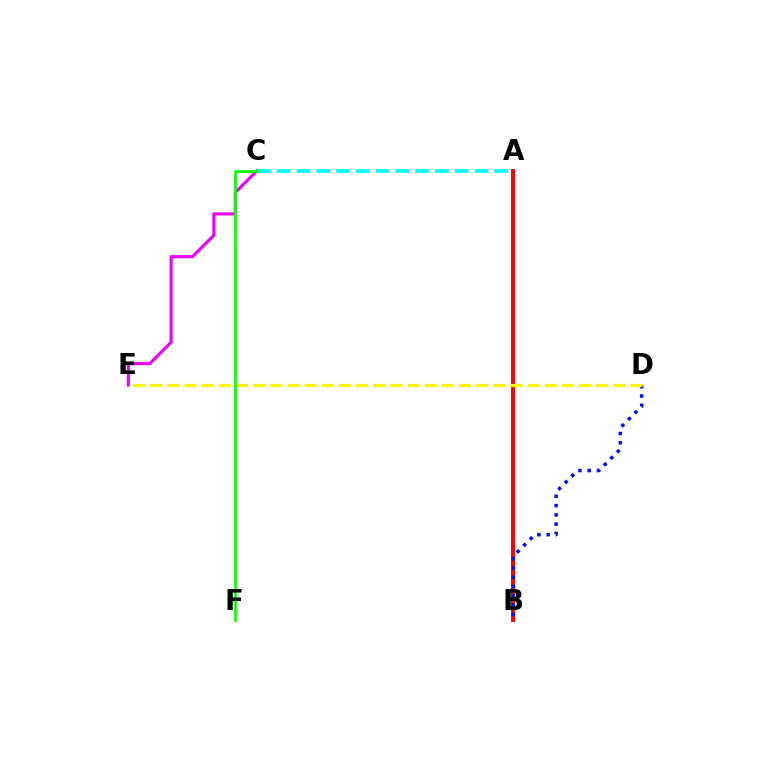{('C', 'E'): [{'color': '#ee00ff', 'line_style': 'solid', 'thickness': 2.25}], ('A', 'C'): [{'color': '#00fff6', 'line_style': 'dashed', 'thickness': 2.69}], ('A', 'B'): [{'color': '#ff0000', 'line_style': 'solid', 'thickness': 2.85}], ('B', 'D'): [{'color': '#0010ff', 'line_style': 'dotted', 'thickness': 2.52}], ('D', 'E'): [{'color': '#fcf500', 'line_style': 'dashed', 'thickness': 2.33}], ('C', 'F'): [{'color': '#08ff00', 'line_style': 'solid', 'thickness': 1.94}]}